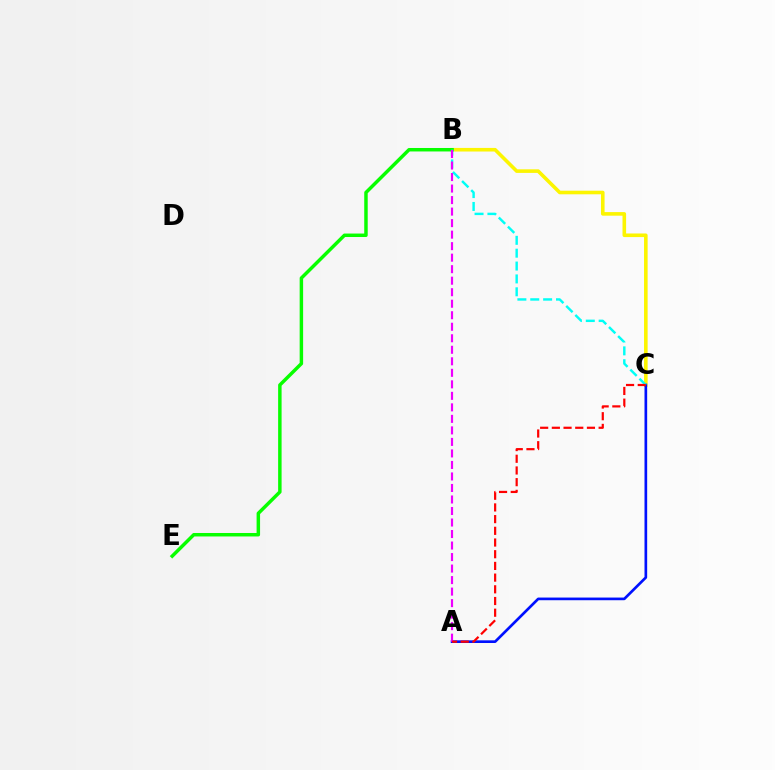{('B', 'C'): [{'color': '#fcf500', 'line_style': 'solid', 'thickness': 2.59}, {'color': '#00fff6', 'line_style': 'dashed', 'thickness': 1.75}], ('B', 'E'): [{'color': '#08ff00', 'line_style': 'solid', 'thickness': 2.5}], ('A', 'C'): [{'color': '#0010ff', 'line_style': 'solid', 'thickness': 1.92}, {'color': '#ff0000', 'line_style': 'dashed', 'thickness': 1.59}], ('A', 'B'): [{'color': '#ee00ff', 'line_style': 'dashed', 'thickness': 1.56}]}